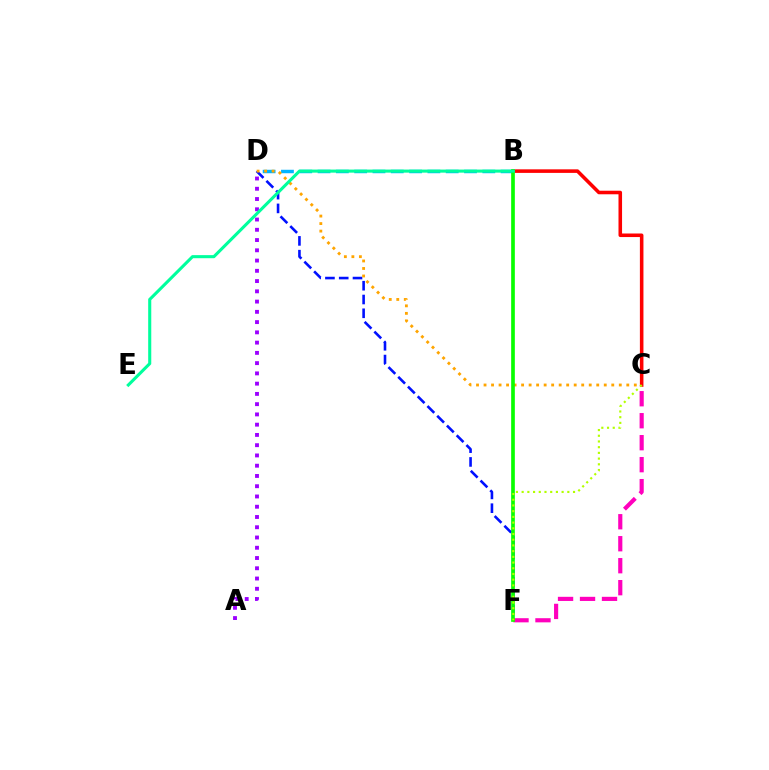{('B', 'D'): [{'color': '#00b5ff', 'line_style': 'dashed', 'thickness': 2.49}], ('C', 'F'): [{'color': '#ff00bd', 'line_style': 'dashed', 'thickness': 2.99}, {'color': '#b3ff00', 'line_style': 'dotted', 'thickness': 1.55}], ('D', 'F'): [{'color': '#0010ff', 'line_style': 'dashed', 'thickness': 1.87}], ('C', 'D'): [{'color': '#ffa500', 'line_style': 'dotted', 'thickness': 2.04}], ('B', 'C'): [{'color': '#ff0000', 'line_style': 'solid', 'thickness': 2.56}], ('B', 'F'): [{'color': '#08ff00', 'line_style': 'solid', 'thickness': 2.64}], ('A', 'D'): [{'color': '#9b00ff', 'line_style': 'dotted', 'thickness': 2.79}], ('B', 'E'): [{'color': '#00ff9d', 'line_style': 'solid', 'thickness': 2.22}]}